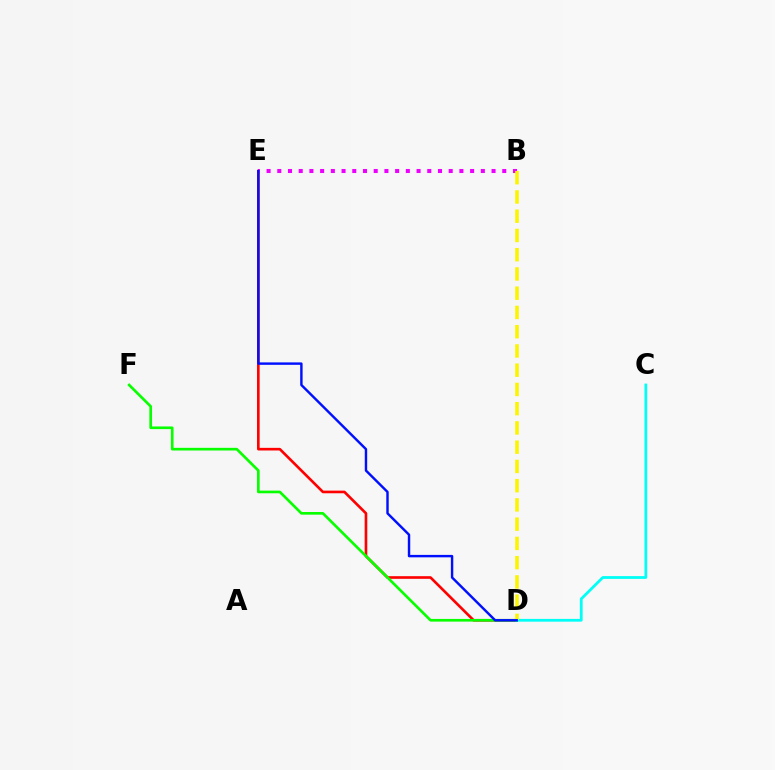{('D', 'E'): [{'color': '#ff0000', 'line_style': 'solid', 'thickness': 1.9}, {'color': '#0010ff', 'line_style': 'solid', 'thickness': 1.75}], ('D', 'F'): [{'color': '#08ff00', 'line_style': 'solid', 'thickness': 1.92}], ('C', 'D'): [{'color': '#00fff6', 'line_style': 'solid', 'thickness': 1.99}], ('B', 'E'): [{'color': '#ee00ff', 'line_style': 'dotted', 'thickness': 2.91}], ('B', 'D'): [{'color': '#fcf500', 'line_style': 'dashed', 'thickness': 2.61}]}